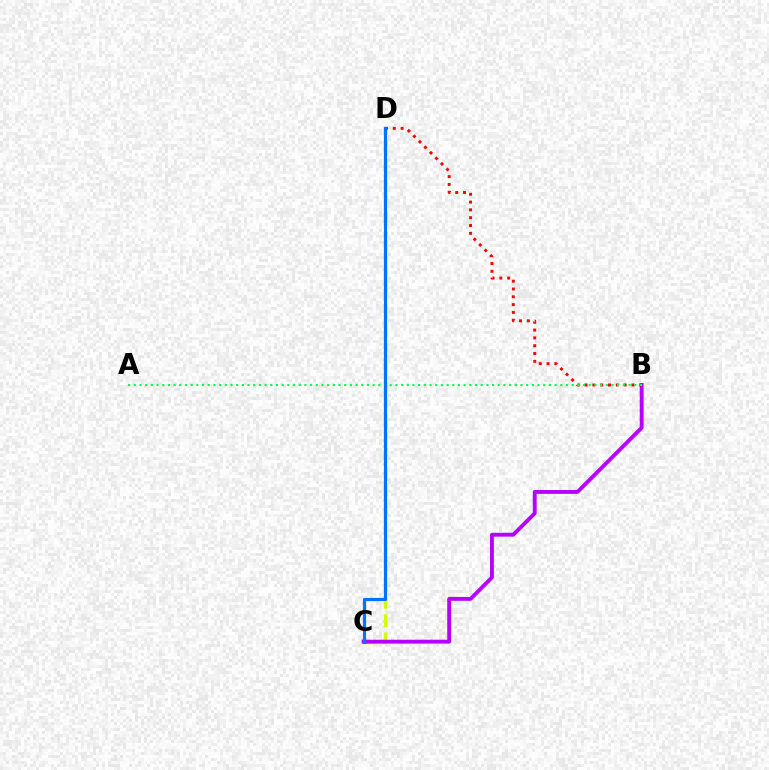{('C', 'D'): [{'color': '#d1ff00', 'line_style': 'dashed', 'thickness': 2.48}, {'color': '#0074ff', 'line_style': 'solid', 'thickness': 2.28}], ('B', 'C'): [{'color': '#b900ff', 'line_style': 'solid', 'thickness': 2.78}], ('B', 'D'): [{'color': '#ff0000', 'line_style': 'dotted', 'thickness': 2.12}], ('A', 'B'): [{'color': '#00ff5c', 'line_style': 'dotted', 'thickness': 1.55}]}